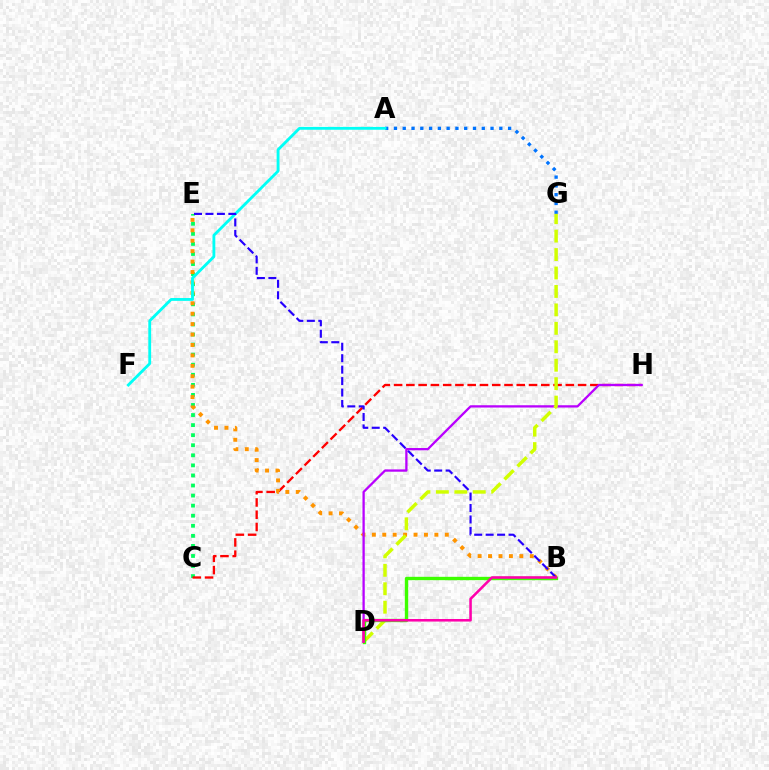{('C', 'E'): [{'color': '#00ff5c', 'line_style': 'dotted', 'thickness': 2.73}], ('C', 'H'): [{'color': '#ff0000', 'line_style': 'dashed', 'thickness': 1.67}], ('B', 'E'): [{'color': '#ff9400', 'line_style': 'dotted', 'thickness': 2.83}, {'color': '#2500ff', 'line_style': 'dashed', 'thickness': 1.56}], ('D', 'H'): [{'color': '#b900ff', 'line_style': 'solid', 'thickness': 1.65}], ('A', 'G'): [{'color': '#0074ff', 'line_style': 'dotted', 'thickness': 2.39}], ('A', 'F'): [{'color': '#00fff6', 'line_style': 'solid', 'thickness': 2.04}], ('D', 'G'): [{'color': '#d1ff00', 'line_style': 'dashed', 'thickness': 2.51}], ('B', 'D'): [{'color': '#3dff00', 'line_style': 'solid', 'thickness': 2.42}, {'color': '#ff00ac', 'line_style': 'solid', 'thickness': 1.84}]}